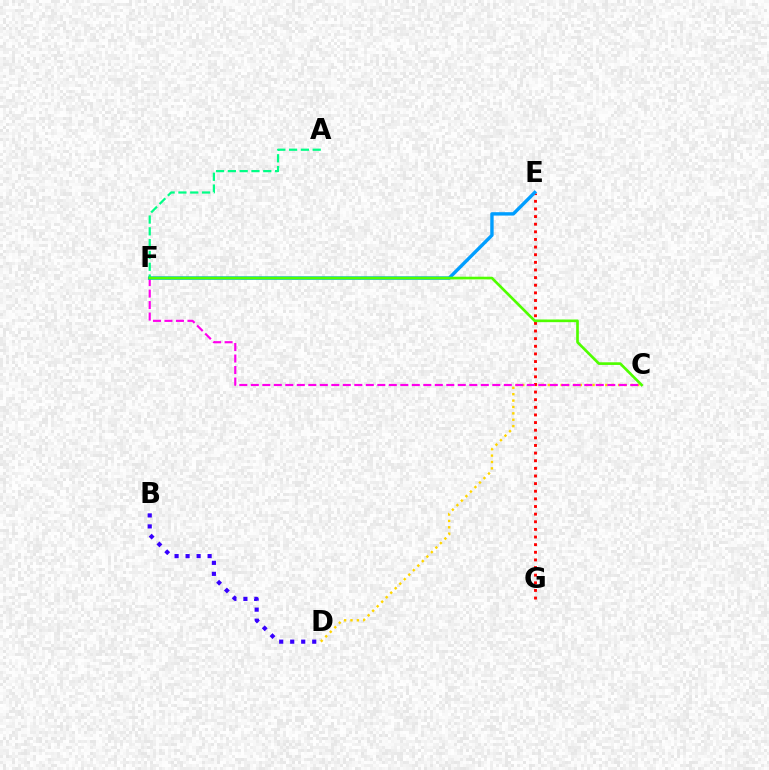{('C', 'D'): [{'color': '#ffd500', 'line_style': 'dotted', 'thickness': 1.74}], ('E', 'G'): [{'color': '#ff0000', 'line_style': 'dotted', 'thickness': 2.07}], ('C', 'F'): [{'color': '#ff00ed', 'line_style': 'dashed', 'thickness': 1.56}, {'color': '#4fff00', 'line_style': 'solid', 'thickness': 1.92}], ('E', 'F'): [{'color': '#009eff', 'line_style': 'solid', 'thickness': 2.44}], ('A', 'F'): [{'color': '#00ff86', 'line_style': 'dashed', 'thickness': 1.6}], ('B', 'D'): [{'color': '#3700ff', 'line_style': 'dotted', 'thickness': 2.99}]}